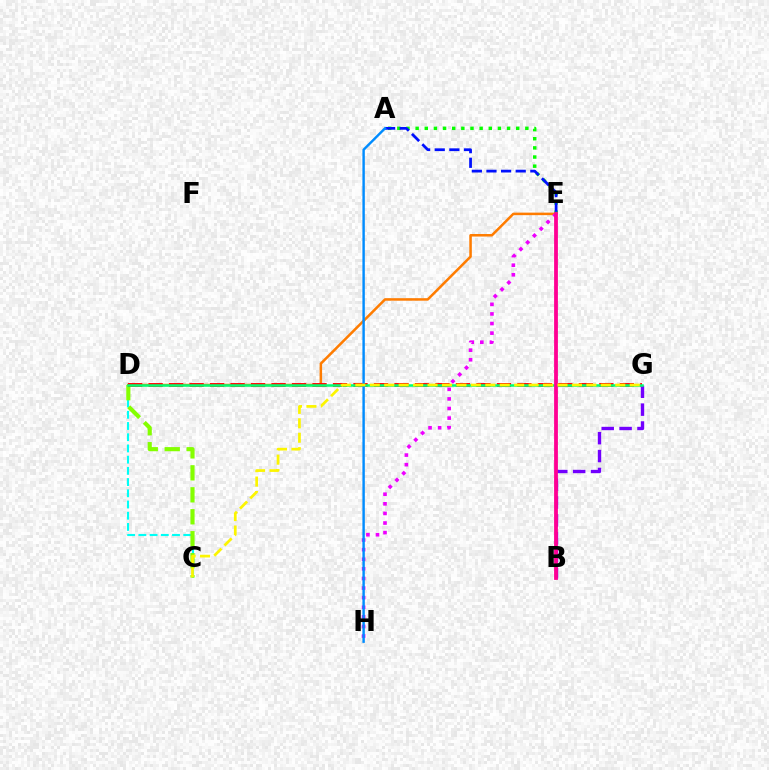{('D', 'E'): [{'color': '#ff7c00', 'line_style': 'solid', 'thickness': 1.82}], ('C', 'D'): [{'color': '#00fff6', 'line_style': 'dashed', 'thickness': 1.52}, {'color': '#84ff00', 'line_style': 'dashed', 'thickness': 2.98}], ('E', 'H'): [{'color': '#ee00ff', 'line_style': 'dotted', 'thickness': 2.61}], ('D', 'G'): [{'color': '#ff0000', 'line_style': 'dashed', 'thickness': 2.78}, {'color': '#00ff74', 'line_style': 'solid', 'thickness': 1.81}], ('A', 'E'): [{'color': '#08ff00', 'line_style': 'dotted', 'thickness': 2.48}, {'color': '#0010ff', 'line_style': 'dashed', 'thickness': 1.99}], ('B', 'G'): [{'color': '#7200ff', 'line_style': 'dashed', 'thickness': 2.43}], ('B', 'E'): [{'color': '#ff0094', 'line_style': 'solid', 'thickness': 2.74}], ('A', 'H'): [{'color': '#008cff', 'line_style': 'solid', 'thickness': 1.74}], ('C', 'G'): [{'color': '#fcf500', 'line_style': 'dashed', 'thickness': 1.96}]}